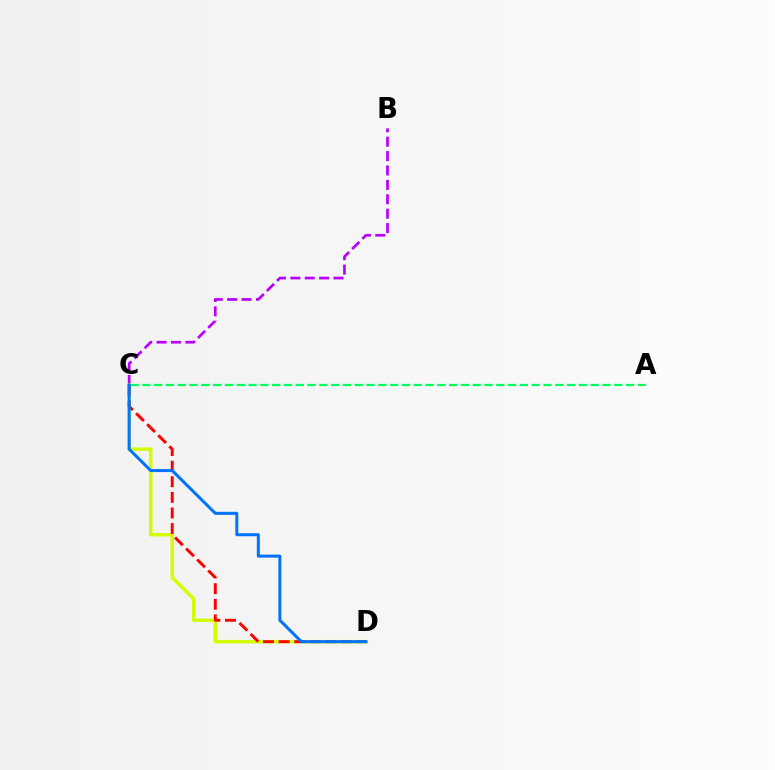{('B', 'C'): [{'color': '#b900ff', 'line_style': 'dashed', 'thickness': 1.96}], ('C', 'D'): [{'color': '#d1ff00', 'line_style': 'solid', 'thickness': 2.5}, {'color': '#ff0000', 'line_style': 'dashed', 'thickness': 2.12}, {'color': '#0074ff', 'line_style': 'solid', 'thickness': 2.18}], ('A', 'C'): [{'color': '#00ff5c', 'line_style': 'dashed', 'thickness': 1.6}]}